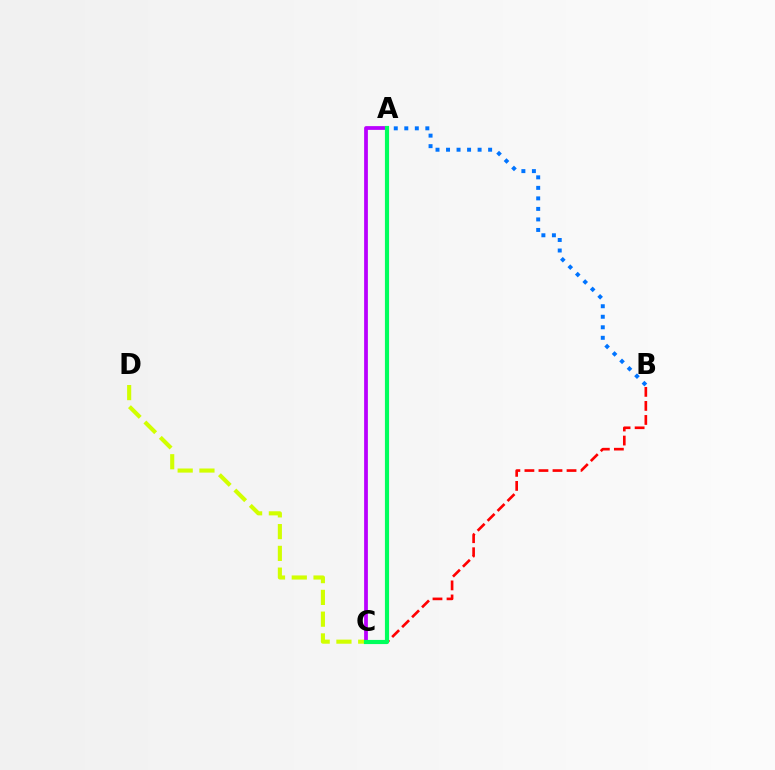{('C', 'D'): [{'color': '#d1ff00', 'line_style': 'dashed', 'thickness': 2.96}], ('A', 'C'): [{'color': '#b900ff', 'line_style': 'solid', 'thickness': 2.71}, {'color': '#00ff5c', 'line_style': 'solid', 'thickness': 2.99}], ('B', 'C'): [{'color': '#ff0000', 'line_style': 'dashed', 'thickness': 1.91}], ('A', 'B'): [{'color': '#0074ff', 'line_style': 'dotted', 'thickness': 2.86}]}